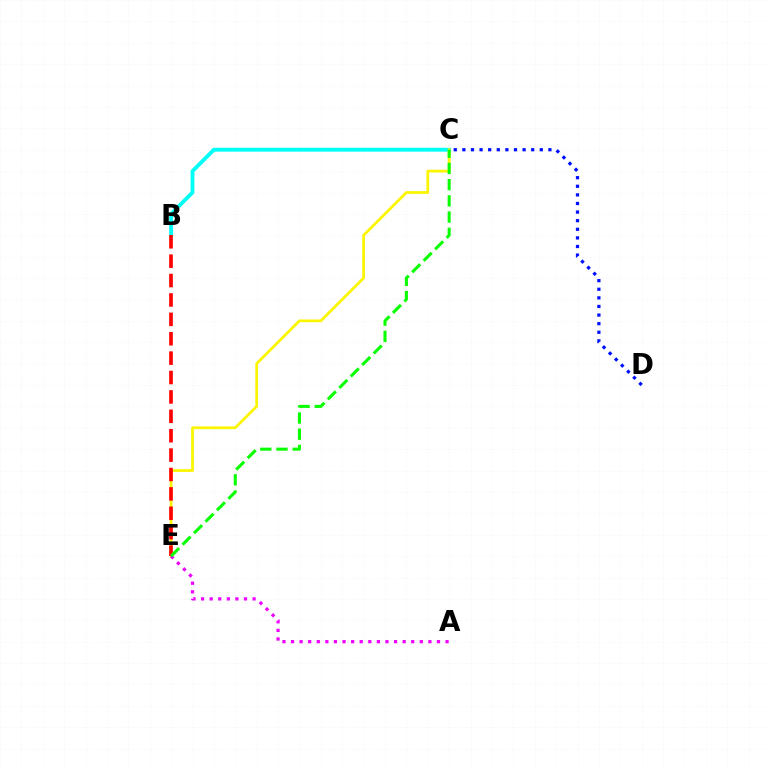{('B', 'C'): [{'color': '#00fff6', 'line_style': 'solid', 'thickness': 2.77}], ('C', 'D'): [{'color': '#0010ff', 'line_style': 'dotted', 'thickness': 2.34}], ('C', 'E'): [{'color': '#fcf500', 'line_style': 'solid', 'thickness': 1.98}, {'color': '#08ff00', 'line_style': 'dashed', 'thickness': 2.2}], ('B', 'E'): [{'color': '#ff0000', 'line_style': 'dashed', 'thickness': 2.63}], ('A', 'E'): [{'color': '#ee00ff', 'line_style': 'dotted', 'thickness': 2.33}]}